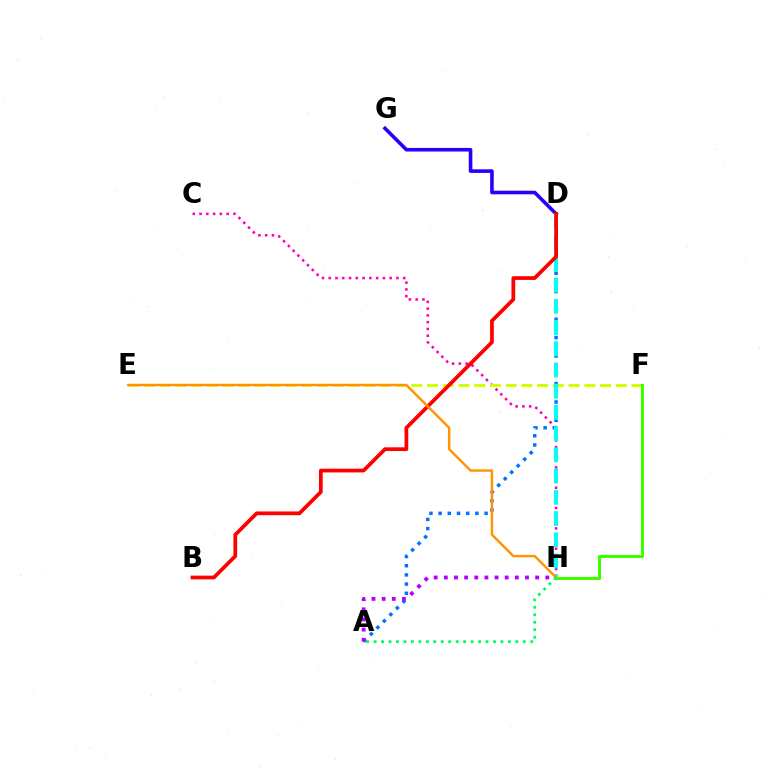{('C', 'H'): [{'color': '#ff00ac', 'line_style': 'dotted', 'thickness': 1.84}], ('A', 'D'): [{'color': '#0074ff', 'line_style': 'dotted', 'thickness': 2.5}], ('E', 'F'): [{'color': '#d1ff00', 'line_style': 'dashed', 'thickness': 2.14}], ('A', 'H'): [{'color': '#b900ff', 'line_style': 'dotted', 'thickness': 2.76}, {'color': '#00ff5c', 'line_style': 'dotted', 'thickness': 2.03}], ('F', 'H'): [{'color': '#3dff00', 'line_style': 'solid', 'thickness': 2.2}], ('D', 'G'): [{'color': '#2500ff', 'line_style': 'solid', 'thickness': 2.59}], ('D', 'H'): [{'color': '#00fff6', 'line_style': 'dashed', 'thickness': 2.88}], ('B', 'D'): [{'color': '#ff0000', 'line_style': 'solid', 'thickness': 2.69}], ('E', 'H'): [{'color': '#ff9400', 'line_style': 'solid', 'thickness': 1.76}]}